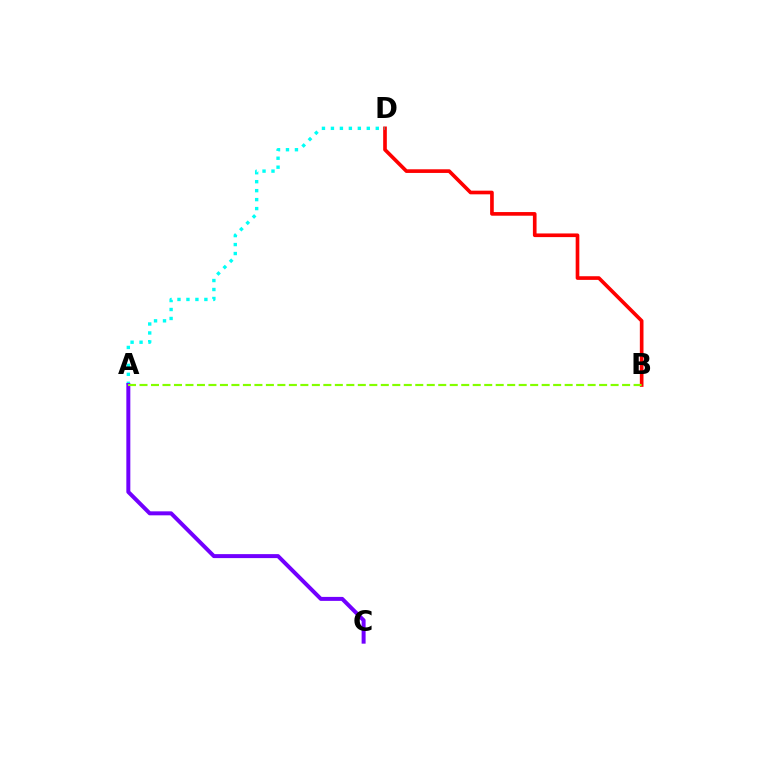{('B', 'D'): [{'color': '#ff0000', 'line_style': 'solid', 'thickness': 2.63}], ('A', 'D'): [{'color': '#00fff6', 'line_style': 'dotted', 'thickness': 2.44}], ('A', 'C'): [{'color': '#7200ff', 'line_style': 'solid', 'thickness': 2.87}], ('A', 'B'): [{'color': '#84ff00', 'line_style': 'dashed', 'thickness': 1.56}]}